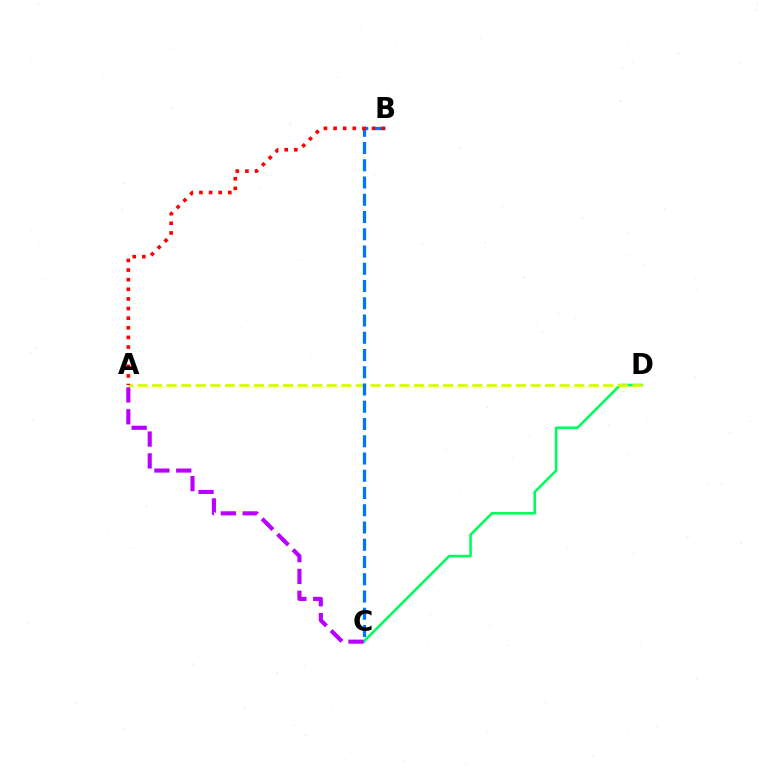{('C', 'D'): [{'color': '#00ff5c', 'line_style': 'solid', 'thickness': 1.86}], ('A', 'D'): [{'color': '#d1ff00', 'line_style': 'dashed', 'thickness': 1.98}], ('B', 'C'): [{'color': '#0074ff', 'line_style': 'dashed', 'thickness': 2.34}], ('A', 'B'): [{'color': '#ff0000', 'line_style': 'dotted', 'thickness': 2.61}], ('A', 'C'): [{'color': '#b900ff', 'line_style': 'dashed', 'thickness': 2.97}]}